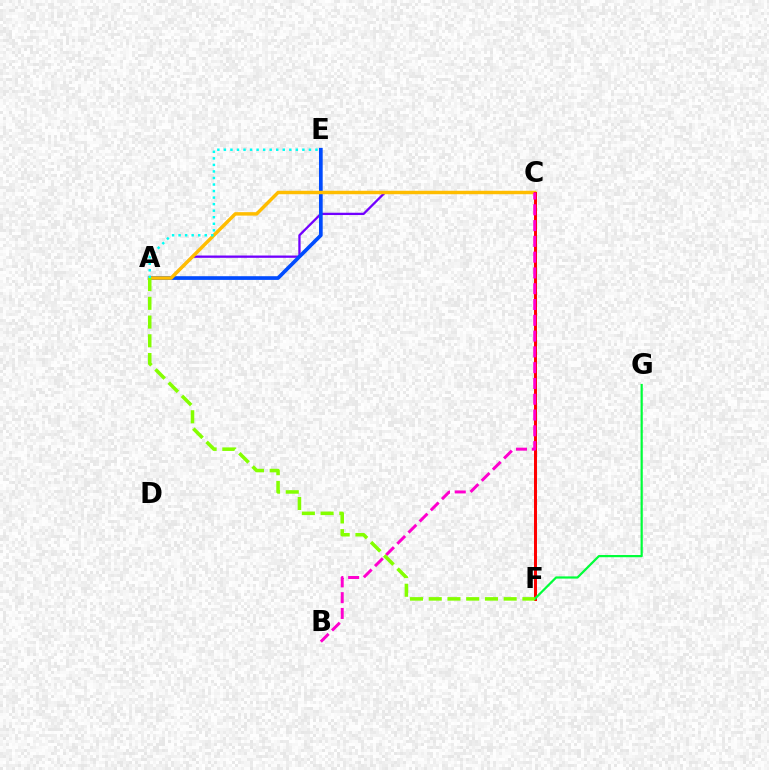{('A', 'C'): [{'color': '#7200ff', 'line_style': 'solid', 'thickness': 1.65}, {'color': '#ffbd00', 'line_style': 'solid', 'thickness': 2.49}], ('A', 'E'): [{'color': '#004bff', 'line_style': 'solid', 'thickness': 2.67}, {'color': '#00fff6', 'line_style': 'dotted', 'thickness': 1.78}], ('C', 'F'): [{'color': '#ff0000', 'line_style': 'solid', 'thickness': 2.14}], ('B', 'C'): [{'color': '#ff00cf', 'line_style': 'dashed', 'thickness': 2.14}], ('F', 'G'): [{'color': '#00ff39', 'line_style': 'solid', 'thickness': 1.59}], ('A', 'F'): [{'color': '#84ff00', 'line_style': 'dashed', 'thickness': 2.55}]}